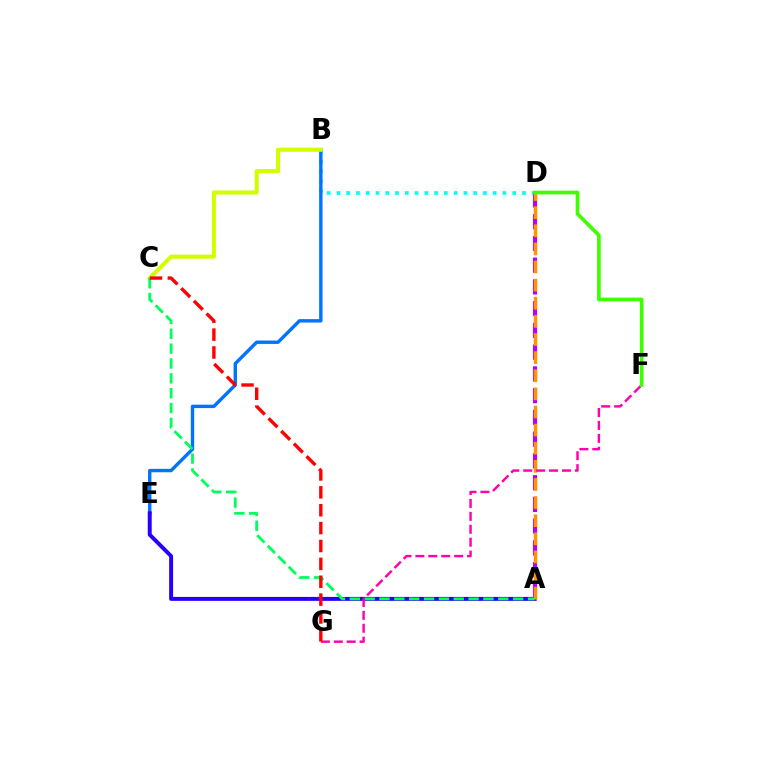{('B', 'D'): [{'color': '#00fff6', 'line_style': 'dotted', 'thickness': 2.65}], ('B', 'E'): [{'color': '#0074ff', 'line_style': 'solid', 'thickness': 2.45}], ('A', 'E'): [{'color': '#2500ff', 'line_style': 'solid', 'thickness': 2.85}], ('A', 'D'): [{'color': '#b900ff', 'line_style': 'dashed', 'thickness': 2.95}, {'color': '#ff9400', 'line_style': 'dashed', 'thickness': 2.46}], ('B', 'C'): [{'color': '#d1ff00', 'line_style': 'solid', 'thickness': 2.94}], ('A', 'C'): [{'color': '#00ff5c', 'line_style': 'dashed', 'thickness': 2.02}], ('F', 'G'): [{'color': '#ff00ac', 'line_style': 'dashed', 'thickness': 1.76}], ('C', 'G'): [{'color': '#ff0000', 'line_style': 'dashed', 'thickness': 2.43}], ('D', 'F'): [{'color': '#3dff00', 'line_style': 'solid', 'thickness': 2.63}]}